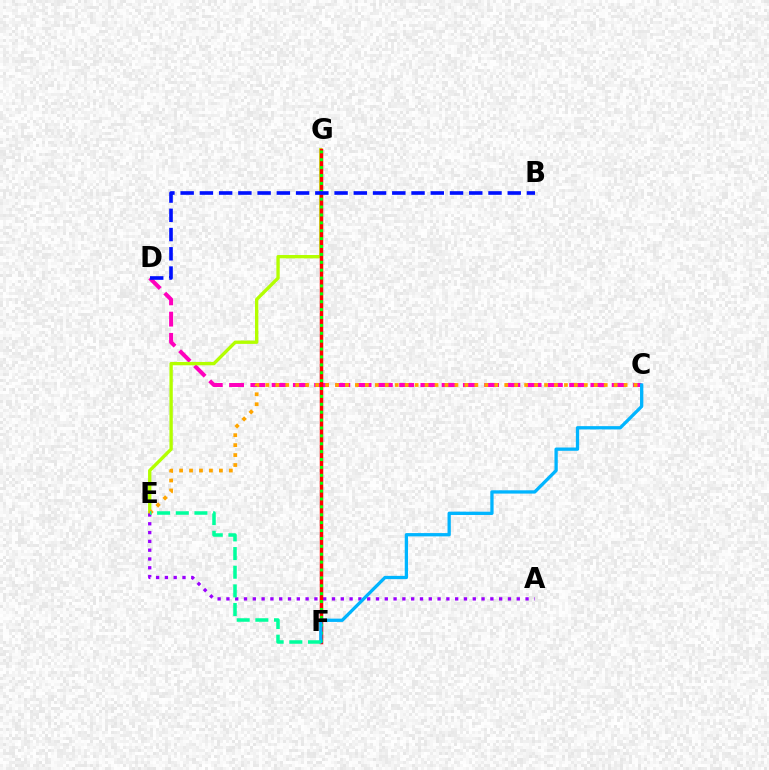{('C', 'D'): [{'color': '#ff00bd', 'line_style': 'dashed', 'thickness': 2.89}], ('E', 'G'): [{'color': '#b3ff00', 'line_style': 'solid', 'thickness': 2.4}], ('A', 'E'): [{'color': '#9b00ff', 'line_style': 'dotted', 'thickness': 2.39}], ('F', 'G'): [{'color': '#ff0000', 'line_style': 'solid', 'thickness': 2.51}, {'color': '#08ff00', 'line_style': 'dotted', 'thickness': 2.14}], ('C', 'E'): [{'color': '#ffa500', 'line_style': 'dotted', 'thickness': 2.7}], ('B', 'D'): [{'color': '#0010ff', 'line_style': 'dashed', 'thickness': 2.61}], ('C', 'F'): [{'color': '#00b5ff', 'line_style': 'solid', 'thickness': 2.37}], ('E', 'F'): [{'color': '#00ff9d', 'line_style': 'dashed', 'thickness': 2.53}]}